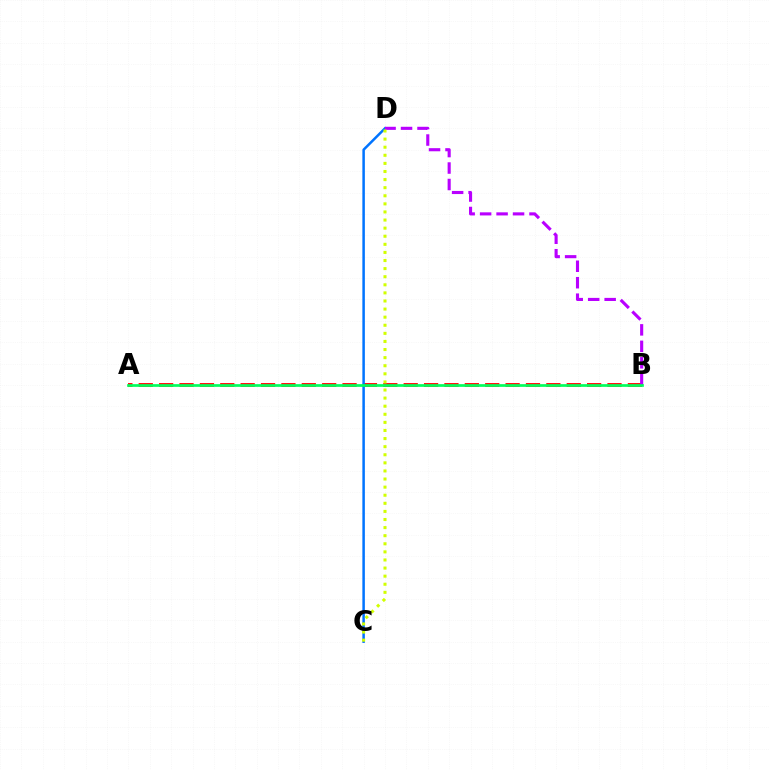{('A', 'B'): [{'color': '#ff0000', 'line_style': 'dashed', 'thickness': 2.77}, {'color': '#00ff5c', 'line_style': 'solid', 'thickness': 1.94}], ('C', 'D'): [{'color': '#0074ff', 'line_style': 'solid', 'thickness': 1.8}, {'color': '#d1ff00', 'line_style': 'dotted', 'thickness': 2.2}], ('B', 'D'): [{'color': '#b900ff', 'line_style': 'dashed', 'thickness': 2.24}]}